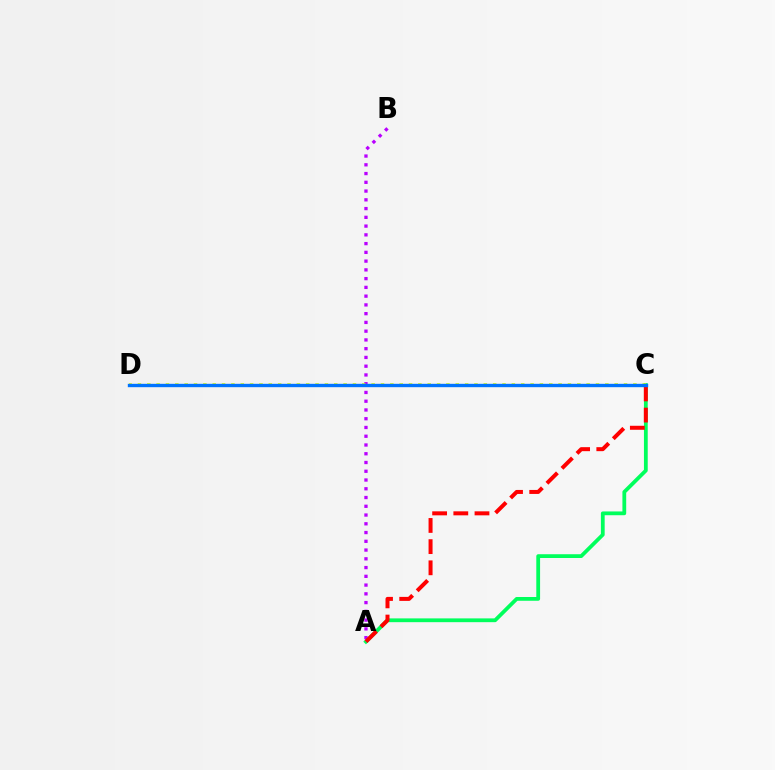{('A', 'C'): [{'color': '#00ff5c', 'line_style': 'solid', 'thickness': 2.72}, {'color': '#ff0000', 'line_style': 'dashed', 'thickness': 2.88}], ('A', 'B'): [{'color': '#b900ff', 'line_style': 'dotted', 'thickness': 2.38}], ('C', 'D'): [{'color': '#d1ff00', 'line_style': 'dotted', 'thickness': 2.54}, {'color': '#0074ff', 'line_style': 'solid', 'thickness': 2.43}]}